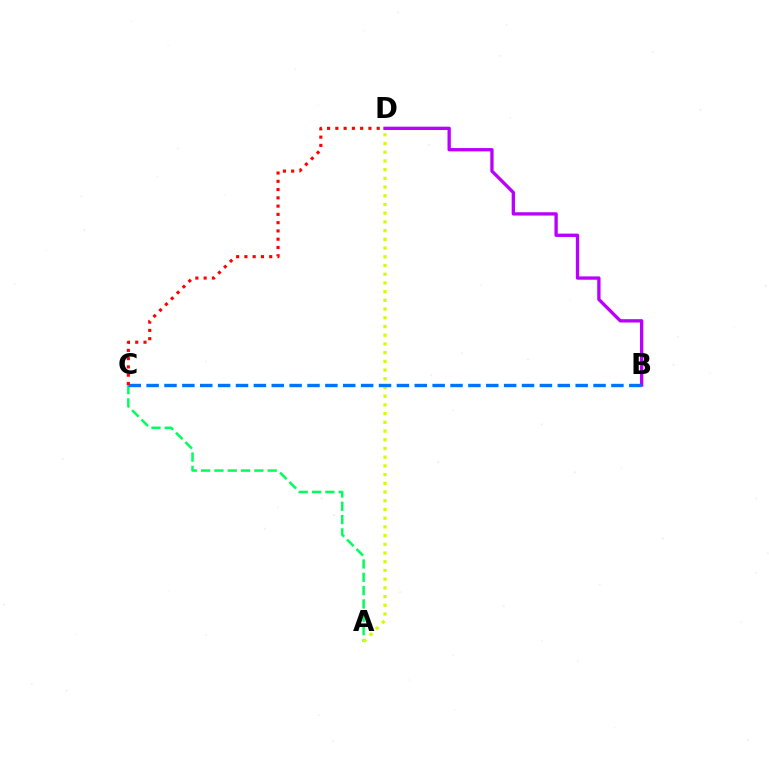{('A', 'C'): [{'color': '#00ff5c', 'line_style': 'dashed', 'thickness': 1.81}], ('A', 'D'): [{'color': '#d1ff00', 'line_style': 'dotted', 'thickness': 2.37}], ('B', 'D'): [{'color': '#b900ff', 'line_style': 'solid', 'thickness': 2.39}], ('B', 'C'): [{'color': '#0074ff', 'line_style': 'dashed', 'thickness': 2.43}], ('C', 'D'): [{'color': '#ff0000', 'line_style': 'dotted', 'thickness': 2.25}]}